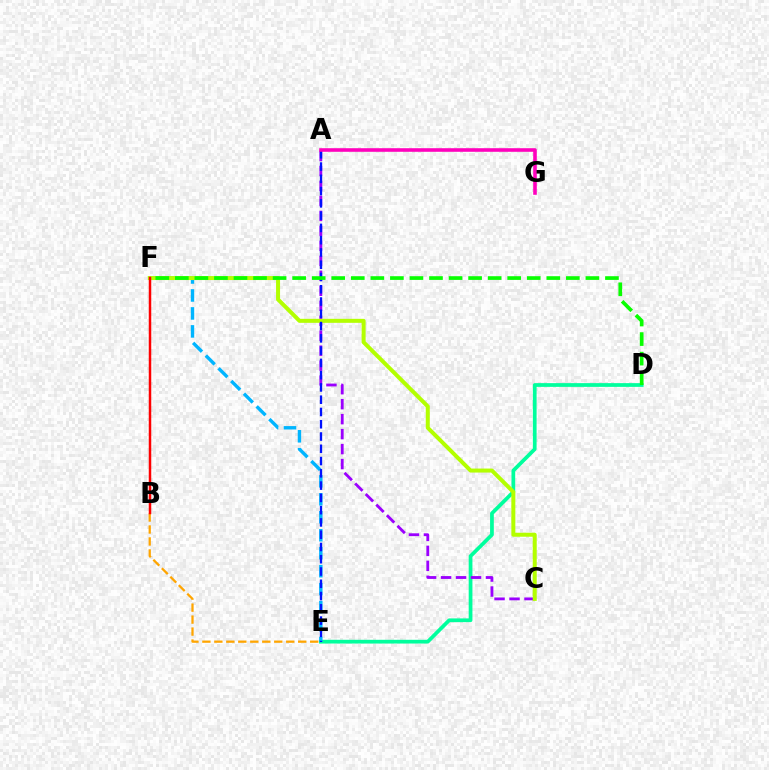{('D', 'E'): [{'color': '#00ff9d', 'line_style': 'solid', 'thickness': 2.69}], ('A', 'C'): [{'color': '#9b00ff', 'line_style': 'dashed', 'thickness': 2.03}], ('E', 'F'): [{'color': '#00b5ff', 'line_style': 'dashed', 'thickness': 2.44}], ('C', 'F'): [{'color': '#b3ff00', 'line_style': 'solid', 'thickness': 2.88}], ('A', 'E'): [{'color': '#0010ff', 'line_style': 'dashed', 'thickness': 1.67}], ('D', 'F'): [{'color': '#08ff00', 'line_style': 'dashed', 'thickness': 2.66}], ('B', 'E'): [{'color': '#ffa500', 'line_style': 'dashed', 'thickness': 1.63}], ('A', 'G'): [{'color': '#ff00bd', 'line_style': 'solid', 'thickness': 2.58}], ('B', 'F'): [{'color': '#ff0000', 'line_style': 'solid', 'thickness': 1.79}]}